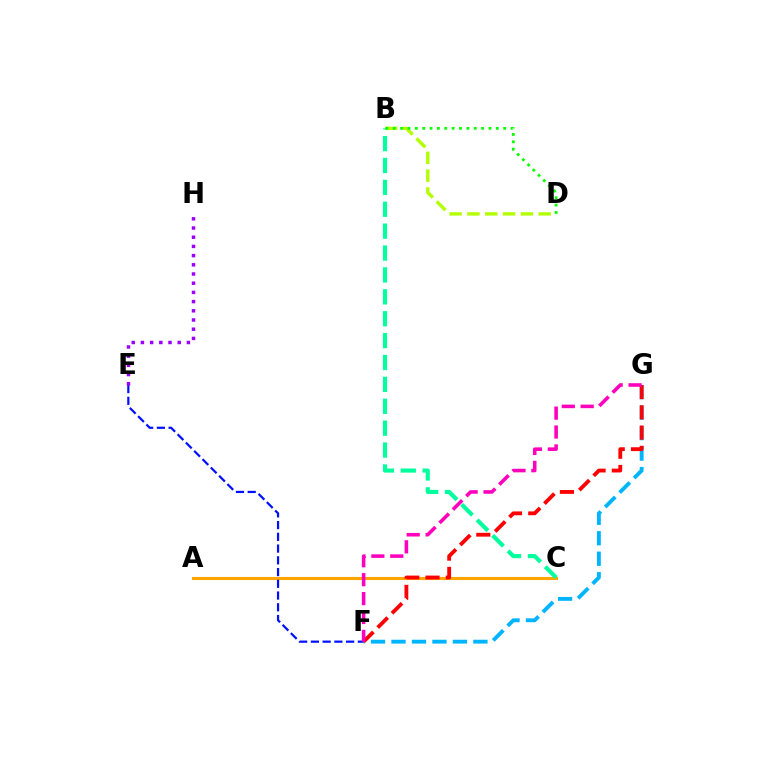{('A', 'C'): [{'color': '#ffa500', 'line_style': 'solid', 'thickness': 2.24}], ('B', 'D'): [{'color': '#b3ff00', 'line_style': 'dashed', 'thickness': 2.42}, {'color': '#08ff00', 'line_style': 'dotted', 'thickness': 2.0}], ('F', 'G'): [{'color': '#00b5ff', 'line_style': 'dashed', 'thickness': 2.78}, {'color': '#ff0000', 'line_style': 'dashed', 'thickness': 2.75}, {'color': '#ff00bd', 'line_style': 'dashed', 'thickness': 2.57}], ('B', 'C'): [{'color': '#00ff9d', 'line_style': 'dashed', 'thickness': 2.97}], ('E', 'F'): [{'color': '#0010ff', 'line_style': 'dashed', 'thickness': 1.59}], ('E', 'H'): [{'color': '#9b00ff', 'line_style': 'dotted', 'thickness': 2.5}]}